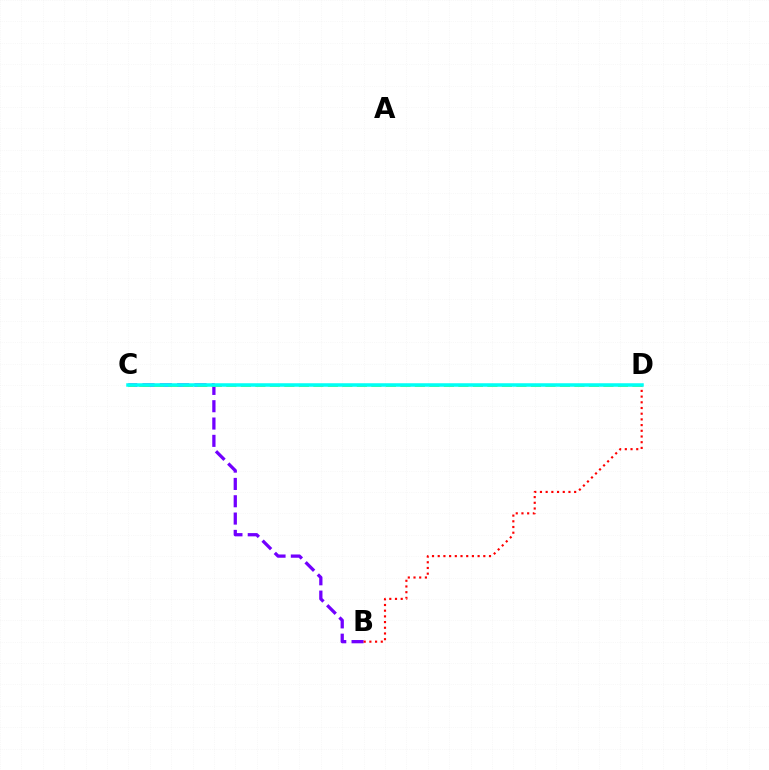{('B', 'C'): [{'color': '#7200ff', 'line_style': 'dashed', 'thickness': 2.35}], ('C', 'D'): [{'color': '#84ff00', 'line_style': 'dashed', 'thickness': 1.97}, {'color': '#00fff6', 'line_style': 'solid', 'thickness': 2.54}], ('B', 'D'): [{'color': '#ff0000', 'line_style': 'dotted', 'thickness': 1.55}]}